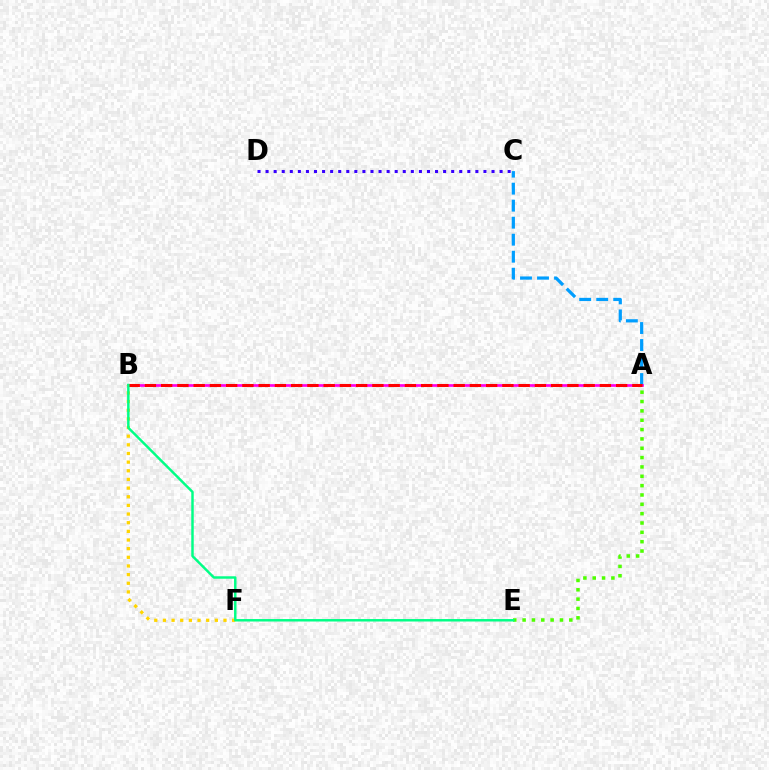{('A', 'E'): [{'color': '#4fff00', 'line_style': 'dotted', 'thickness': 2.54}], ('A', 'C'): [{'color': '#009eff', 'line_style': 'dashed', 'thickness': 2.31}], ('A', 'B'): [{'color': '#ff00ed', 'line_style': 'solid', 'thickness': 1.94}, {'color': '#ff0000', 'line_style': 'dashed', 'thickness': 2.21}], ('B', 'F'): [{'color': '#ffd500', 'line_style': 'dotted', 'thickness': 2.35}], ('C', 'D'): [{'color': '#3700ff', 'line_style': 'dotted', 'thickness': 2.19}], ('B', 'E'): [{'color': '#00ff86', 'line_style': 'solid', 'thickness': 1.77}]}